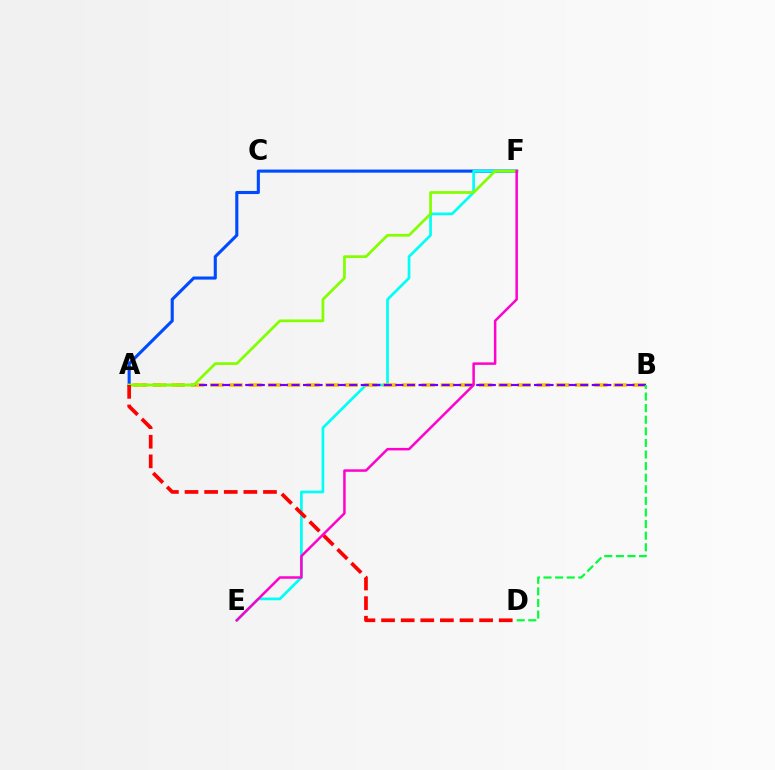{('A', 'F'): [{'color': '#004bff', 'line_style': 'solid', 'thickness': 2.23}, {'color': '#84ff00', 'line_style': 'solid', 'thickness': 1.97}], ('E', 'F'): [{'color': '#00fff6', 'line_style': 'solid', 'thickness': 1.95}, {'color': '#ff00cf', 'line_style': 'solid', 'thickness': 1.79}], ('A', 'B'): [{'color': '#ffbd00', 'line_style': 'dashed', 'thickness': 2.61}, {'color': '#7200ff', 'line_style': 'dashed', 'thickness': 1.57}], ('A', 'D'): [{'color': '#ff0000', 'line_style': 'dashed', 'thickness': 2.66}], ('B', 'D'): [{'color': '#00ff39', 'line_style': 'dashed', 'thickness': 1.58}]}